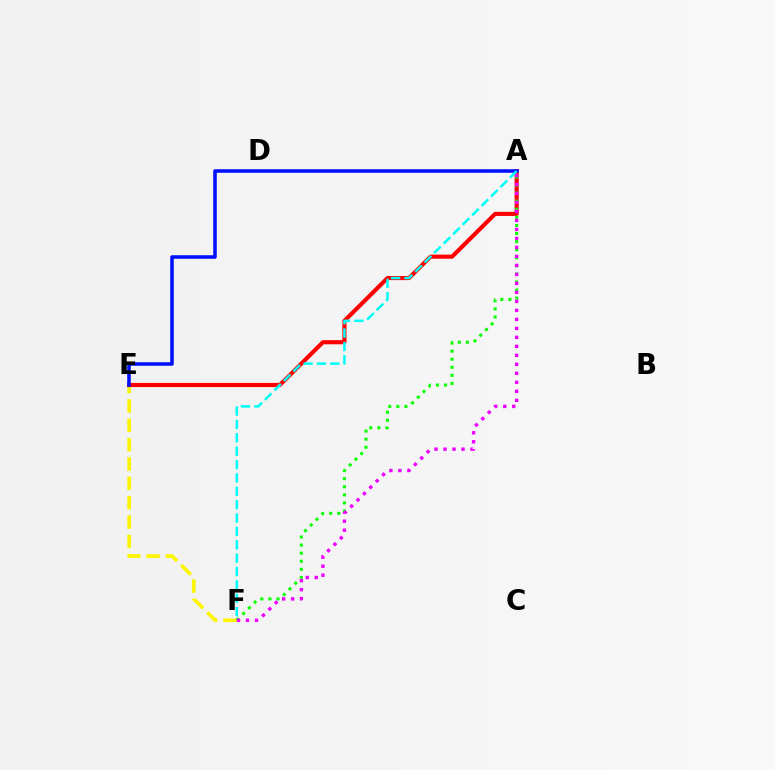{('E', 'F'): [{'color': '#fcf500', 'line_style': 'dashed', 'thickness': 2.63}], ('A', 'E'): [{'color': '#ff0000', 'line_style': 'solid', 'thickness': 2.97}, {'color': '#0010ff', 'line_style': 'solid', 'thickness': 2.56}], ('A', 'F'): [{'color': '#08ff00', 'line_style': 'dotted', 'thickness': 2.19}, {'color': '#ee00ff', 'line_style': 'dotted', 'thickness': 2.44}, {'color': '#00fff6', 'line_style': 'dashed', 'thickness': 1.82}]}